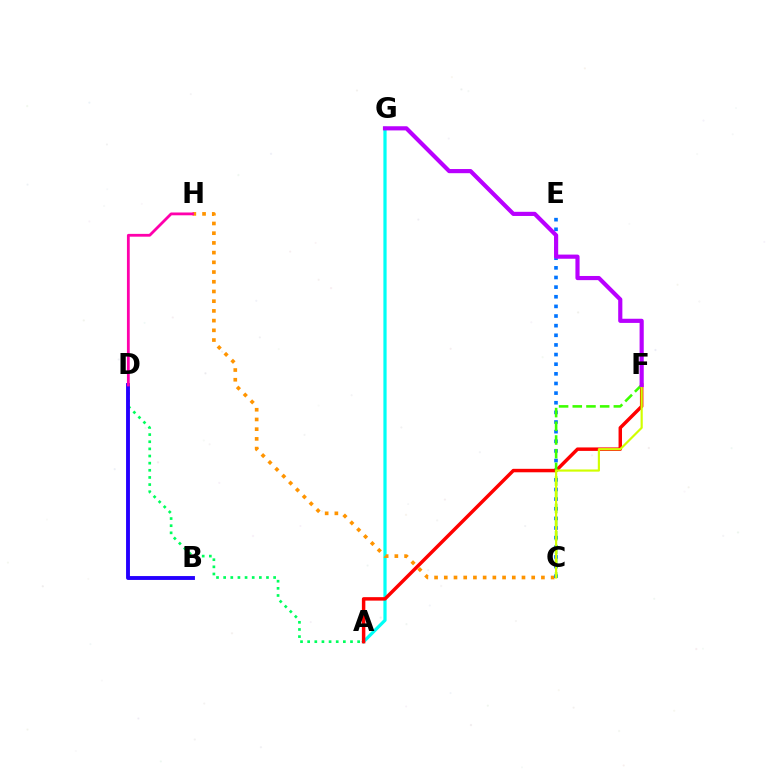{('A', 'G'): [{'color': '#00fff6', 'line_style': 'solid', 'thickness': 2.32}], ('C', 'H'): [{'color': '#ff9400', 'line_style': 'dotted', 'thickness': 2.64}], ('A', 'D'): [{'color': '#00ff5c', 'line_style': 'dotted', 'thickness': 1.94}], ('C', 'E'): [{'color': '#0074ff', 'line_style': 'dotted', 'thickness': 2.62}], ('A', 'F'): [{'color': '#ff0000', 'line_style': 'solid', 'thickness': 2.49}], ('B', 'D'): [{'color': '#2500ff', 'line_style': 'solid', 'thickness': 2.79}], ('C', 'F'): [{'color': '#3dff00', 'line_style': 'dashed', 'thickness': 1.86}, {'color': '#d1ff00', 'line_style': 'solid', 'thickness': 1.56}], ('D', 'H'): [{'color': '#ff00ac', 'line_style': 'solid', 'thickness': 2.01}], ('F', 'G'): [{'color': '#b900ff', 'line_style': 'solid', 'thickness': 2.99}]}